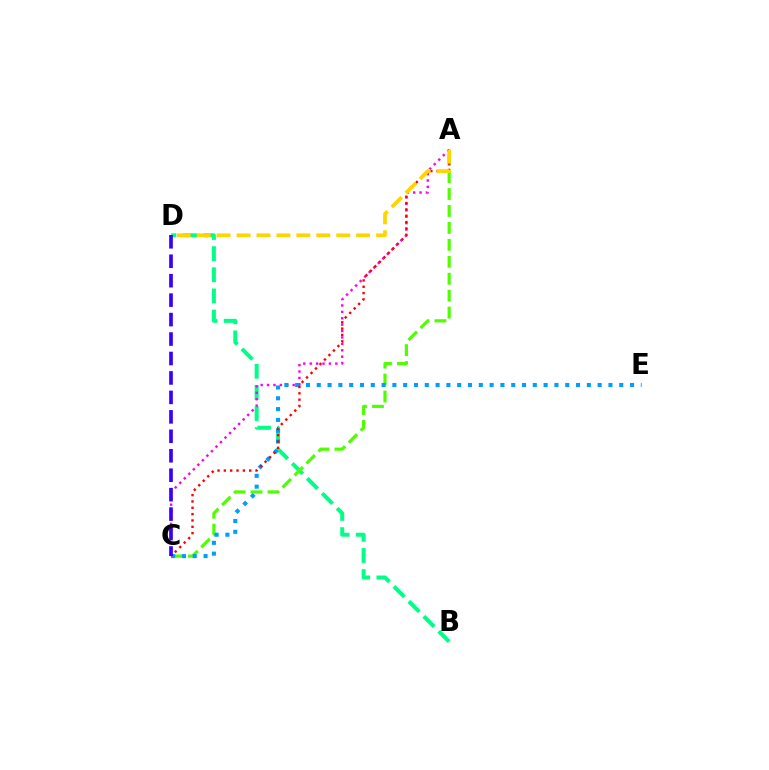{('B', 'D'): [{'color': '#00ff86', 'line_style': 'dashed', 'thickness': 2.87}], ('A', 'C'): [{'color': '#4fff00', 'line_style': 'dashed', 'thickness': 2.3}, {'color': '#ff00ed', 'line_style': 'dotted', 'thickness': 1.74}, {'color': '#ff0000', 'line_style': 'dotted', 'thickness': 1.72}], ('C', 'E'): [{'color': '#009eff', 'line_style': 'dotted', 'thickness': 2.94}], ('A', 'D'): [{'color': '#ffd500', 'line_style': 'dashed', 'thickness': 2.71}], ('C', 'D'): [{'color': '#3700ff', 'line_style': 'dashed', 'thickness': 2.64}]}